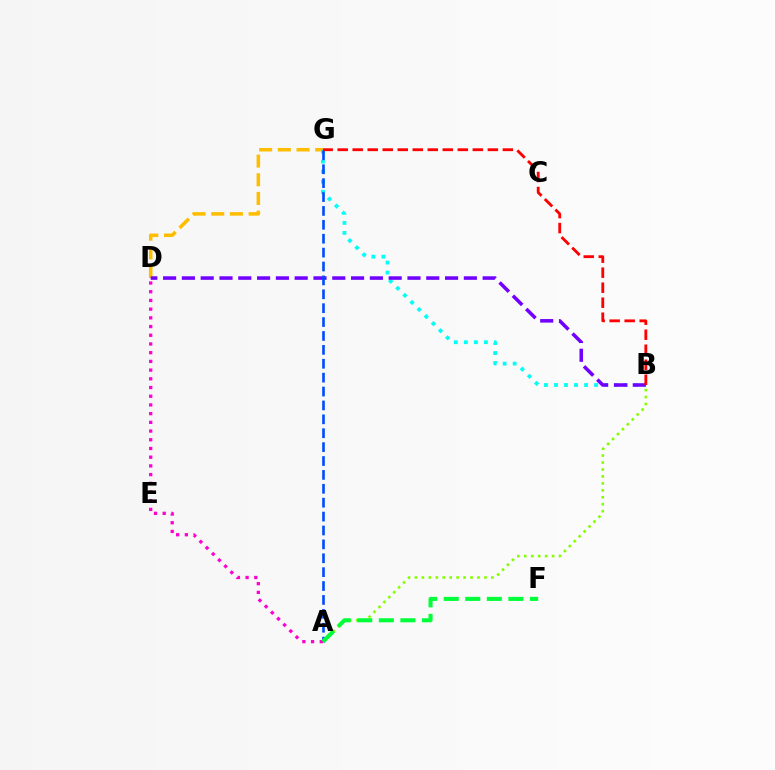{('D', 'G'): [{'color': '#ffbd00', 'line_style': 'dashed', 'thickness': 2.54}], ('B', 'G'): [{'color': '#00fff6', 'line_style': 'dotted', 'thickness': 2.72}, {'color': '#ff0000', 'line_style': 'dashed', 'thickness': 2.04}], ('B', 'D'): [{'color': '#7200ff', 'line_style': 'dashed', 'thickness': 2.55}], ('A', 'B'): [{'color': '#84ff00', 'line_style': 'dotted', 'thickness': 1.89}], ('A', 'G'): [{'color': '#004bff', 'line_style': 'dashed', 'thickness': 1.89}], ('A', 'D'): [{'color': '#ff00cf', 'line_style': 'dotted', 'thickness': 2.37}], ('A', 'F'): [{'color': '#00ff39', 'line_style': 'dashed', 'thickness': 2.93}]}